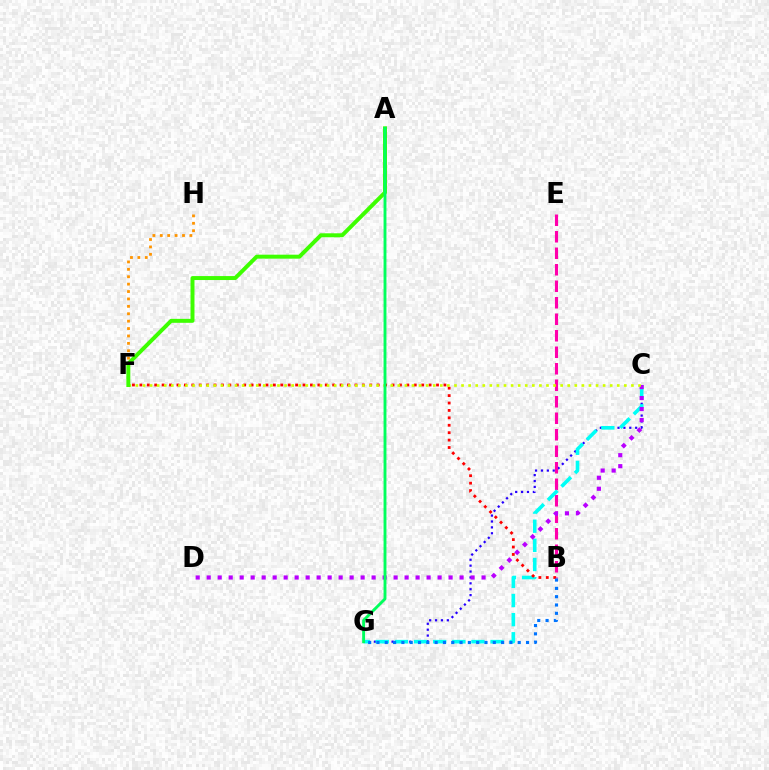{('C', 'G'): [{'color': '#2500ff', 'line_style': 'dotted', 'thickness': 1.6}, {'color': '#00fff6', 'line_style': 'dashed', 'thickness': 2.6}], ('B', 'E'): [{'color': '#ff00ac', 'line_style': 'dashed', 'thickness': 2.24}], ('C', 'D'): [{'color': '#b900ff', 'line_style': 'dotted', 'thickness': 2.99}], ('F', 'H'): [{'color': '#ff9400', 'line_style': 'dotted', 'thickness': 2.01}], ('B', 'F'): [{'color': '#ff0000', 'line_style': 'dotted', 'thickness': 2.02}], ('C', 'F'): [{'color': '#d1ff00', 'line_style': 'dotted', 'thickness': 1.92}], ('A', 'F'): [{'color': '#3dff00', 'line_style': 'solid', 'thickness': 2.85}], ('B', 'G'): [{'color': '#0074ff', 'line_style': 'dotted', 'thickness': 2.26}], ('A', 'G'): [{'color': '#00ff5c', 'line_style': 'solid', 'thickness': 2.07}]}